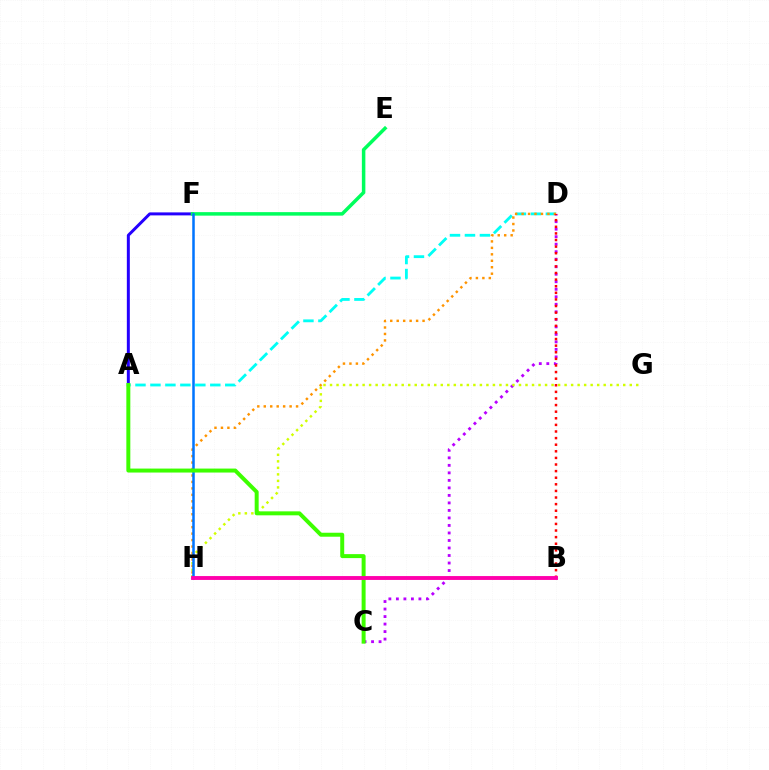{('A', 'D'): [{'color': '#00fff6', 'line_style': 'dashed', 'thickness': 2.03}], ('A', 'F'): [{'color': '#2500ff', 'line_style': 'solid', 'thickness': 2.15}], ('C', 'D'): [{'color': '#b900ff', 'line_style': 'dotted', 'thickness': 2.04}], ('D', 'H'): [{'color': '#ff9400', 'line_style': 'dotted', 'thickness': 1.76}], ('G', 'H'): [{'color': '#d1ff00', 'line_style': 'dotted', 'thickness': 1.77}], ('E', 'F'): [{'color': '#00ff5c', 'line_style': 'solid', 'thickness': 2.52}], ('F', 'H'): [{'color': '#0074ff', 'line_style': 'solid', 'thickness': 1.82}], ('A', 'C'): [{'color': '#3dff00', 'line_style': 'solid', 'thickness': 2.86}], ('B', 'D'): [{'color': '#ff0000', 'line_style': 'dotted', 'thickness': 1.79}], ('B', 'H'): [{'color': '#ff00ac', 'line_style': 'solid', 'thickness': 2.79}]}